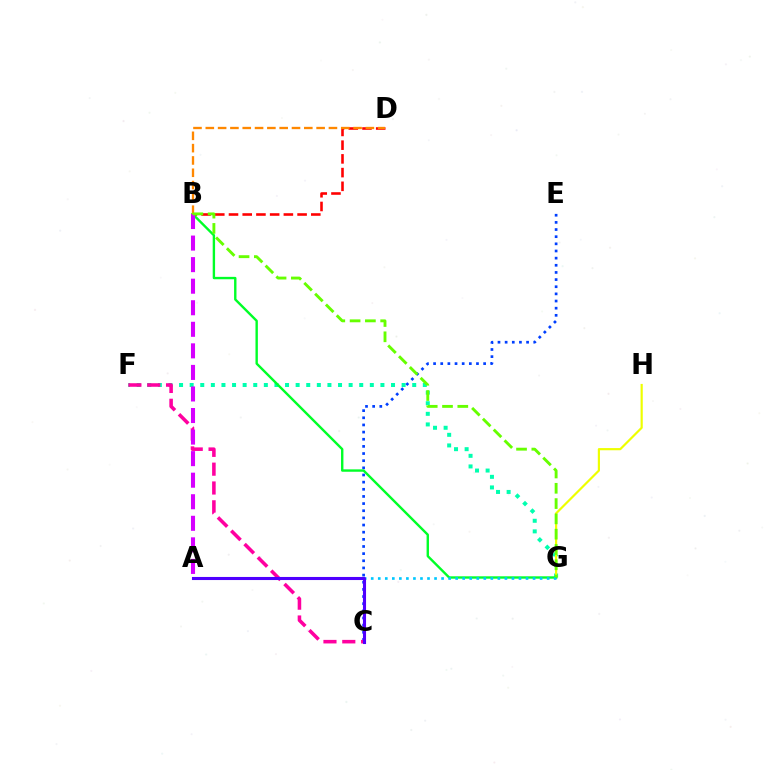{('F', 'G'): [{'color': '#00ffaf', 'line_style': 'dotted', 'thickness': 2.88}], ('B', 'D'): [{'color': '#ff0000', 'line_style': 'dashed', 'thickness': 1.86}, {'color': '#ff8800', 'line_style': 'dashed', 'thickness': 1.67}], ('G', 'H'): [{'color': '#eeff00', 'line_style': 'solid', 'thickness': 1.57}], ('C', 'E'): [{'color': '#003fff', 'line_style': 'dotted', 'thickness': 1.94}], ('B', 'G'): [{'color': '#00ff27', 'line_style': 'solid', 'thickness': 1.72}, {'color': '#66ff00', 'line_style': 'dashed', 'thickness': 2.08}], ('A', 'G'): [{'color': '#00c7ff', 'line_style': 'dotted', 'thickness': 1.91}], ('C', 'F'): [{'color': '#ff00a0', 'line_style': 'dashed', 'thickness': 2.56}], ('A', 'B'): [{'color': '#d600ff', 'line_style': 'dashed', 'thickness': 2.93}], ('A', 'C'): [{'color': '#4f00ff', 'line_style': 'solid', 'thickness': 2.22}]}